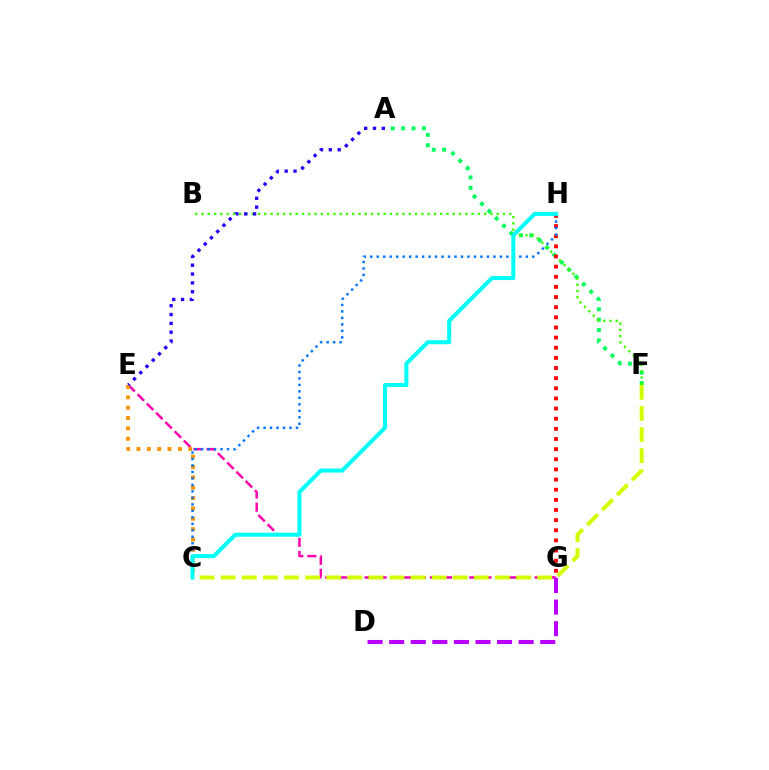{('E', 'G'): [{'color': '#ff00ac', 'line_style': 'dashed', 'thickness': 1.78}], ('A', 'F'): [{'color': '#00ff5c', 'line_style': 'dotted', 'thickness': 2.83}], ('B', 'F'): [{'color': '#3dff00', 'line_style': 'dotted', 'thickness': 1.71}], ('C', 'F'): [{'color': '#d1ff00', 'line_style': 'dashed', 'thickness': 2.87}], ('D', 'G'): [{'color': '#b900ff', 'line_style': 'dashed', 'thickness': 2.93}], ('C', 'E'): [{'color': '#ff9400', 'line_style': 'dotted', 'thickness': 2.81}], ('G', 'H'): [{'color': '#ff0000', 'line_style': 'dotted', 'thickness': 2.76}], ('A', 'E'): [{'color': '#2500ff', 'line_style': 'dotted', 'thickness': 2.4}], ('C', 'H'): [{'color': '#0074ff', 'line_style': 'dotted', 'thickness': 1.76}, {'color': '#00fff6', 'line_style': 'solid', 'thickness': 2.89}]}